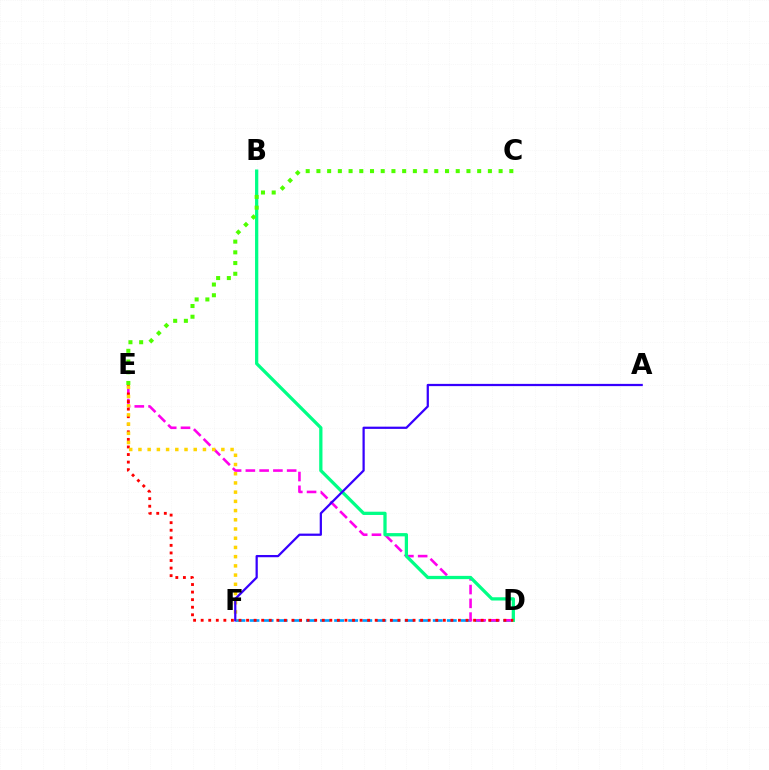{('D', 'F'): [{'color': '#009eff', 'line_style': 'dashed', 'thickness': 1.91}], ('D', 'E'): [{'color': '#ff00ed', 'line_style': 'dashed', 'thickness': 1.87}, {'color': '#ff0000', 'line_style': 'dotted', 'thickness': 2.06}], ('B', 'D'): [{'color': '#00ff86', 'line_style': 'solid', 'thickness': 2.35}], ('E', 'F'): [{'color': '#ffd500', 'line_style': 'dotted', 'thickness': 2.5}], ('C', 'E'): [{'color': '#4fff00', 'line_style': 'dotted', 'thickness': 2.91}], ('A', 'F'): [{'color': '#3700ff', 'line_style': 'solid', 'thickness': 1.61}]}